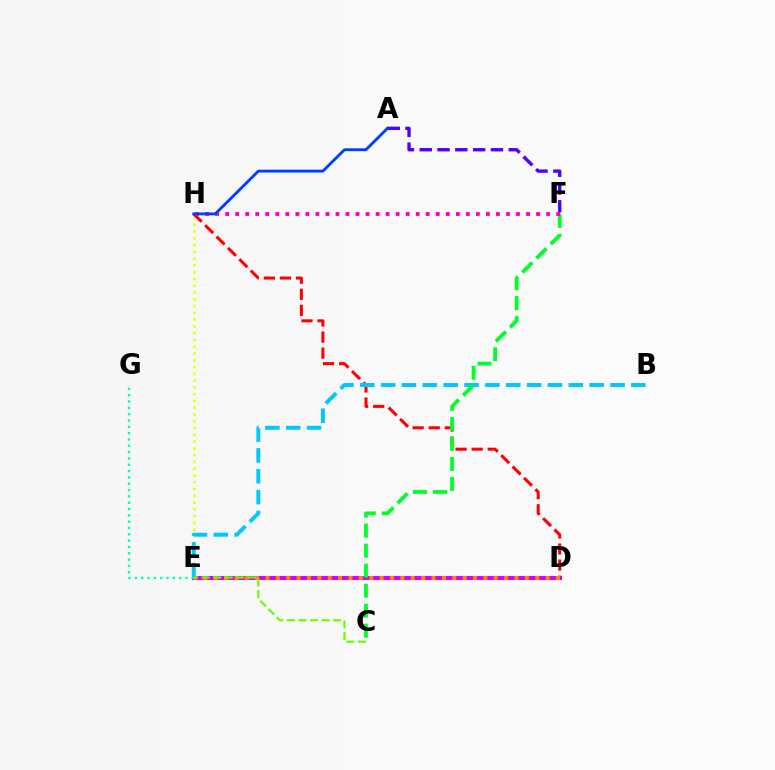{('E', 'H'): [{'color': '#eeff00', 'line_style': 'dotted', 'thickness': 1.84}], ('D', 'H'): [{'color': '#ff0000', 'line_style': 'dashed', 'thickness': 2.18}], ('D', 'E'): [{'color': '#d600ff', 'line_style': 'solid', 'thickness': 2.93}, {'color': '#ff8800', 'line_style': 'dotted', 'thickness': 2.82}], ('A', 'F'): [{'color': '#4f00ff', 'line_style': 'dashed', 'thickness': 2.42}], ('E', 'G'): [{'color': '#00ffaf', 'line_style': 'dotted', 'thickness': 1.72}], ('B', 'E'): [{'color': '#00c7ff', 'line_style': 'dashed', 'thickness': 2.83}], ('C', 'F'): [{'color': '#00ff27', 'line_style': 'dashed', 'thickness': 2.72}], ('C', 'E'): [{'color': '#66ff00', 'line_style': 'dashed', 'thickness': 1.57}], ('F', 'H'): [{'color': '#ff00a0', 'line_style': 'dotted', 'thickness': 2.72}], ('A', 'H'): [{'color': '#003fff', 'line_style': 'solid', 'thickness': 2.06}]}